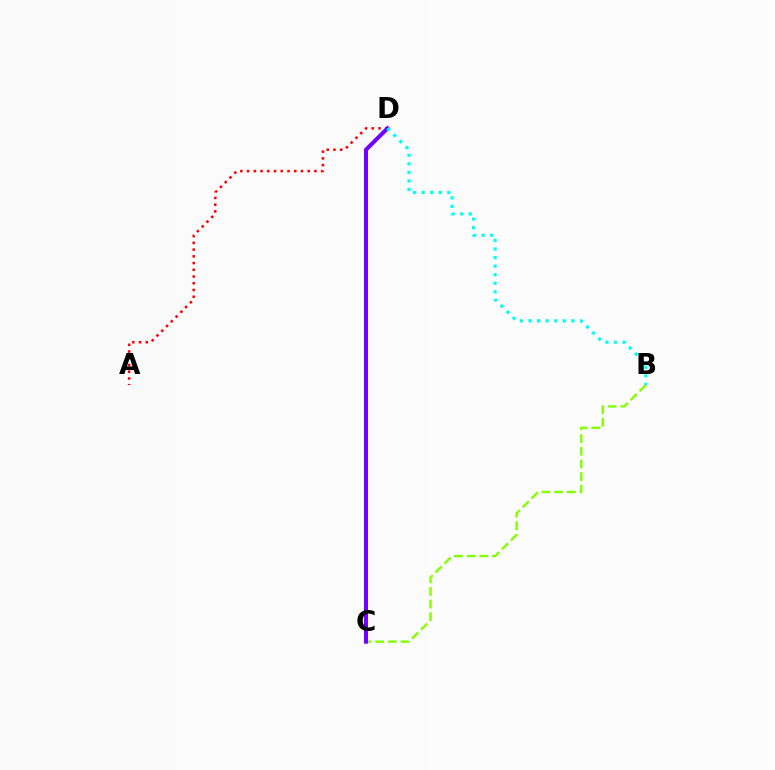{('B', 'C'): [{'color': '#84ff00', 'line_style': 'dashed', 'thickness': 1.72}], ('A', 'D'): [{'color': '#ff0000', 'line_style': 'dotted', 'thickness': 1.83}], ('C', 'D'): [{'color': '#7200ff', 'line_style': 'solid', 'thickness': 2.91}], ('B', 'D'): [{'color': '#00fff6', 'line_style': 'dotted', 'thickness': 2.33}]}